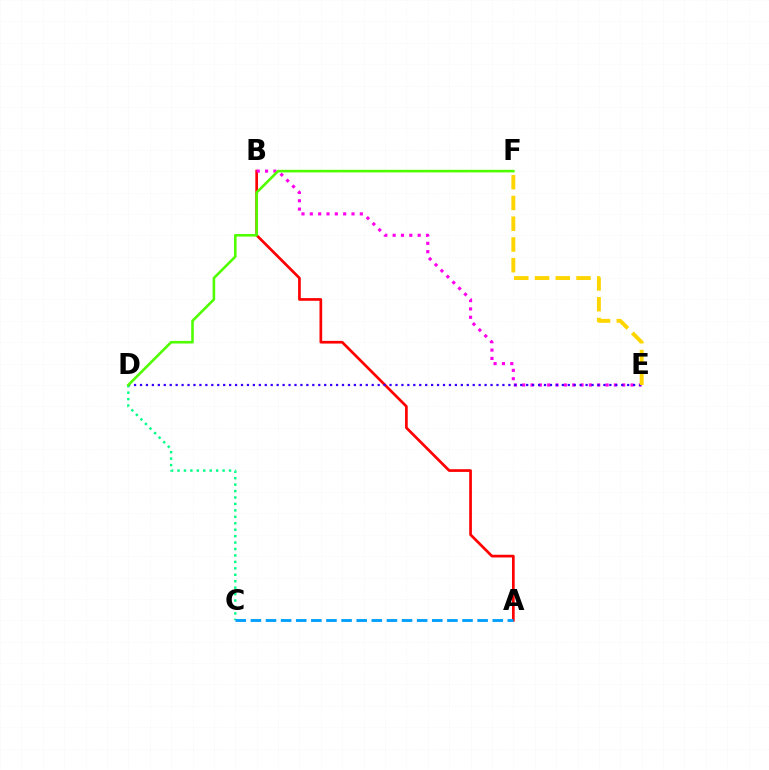{('A', 'B'): [{'color': '#ff0000', 'line_style': 'solid', 'thickness': 1.94}], ('C', 'D'): [{'color': '#00ff86', 'line_style': 'dotted', 'thickness': 1.75}], ('B', 'E'): [{'color': '#ff00ed', 'line_style': 'dotted', 'thickness': 2.26}], ('D', 'E'): [{'color': '#3700ff', 'line_style': 'dotted', 'thickness': 1.61}], ('A', 'C'): [{'color': '#009eff', 'line_style': 'dashed', 'thickness': 2.05}], ('D', 'F'): [{'color': '#4fff00', 'line_style': 'solid', 'thickness': 1.87}], ('E', 'F'): [{'color': '#ffd500', 'line_style': 'dashed', 'thickness': 2.82}]}